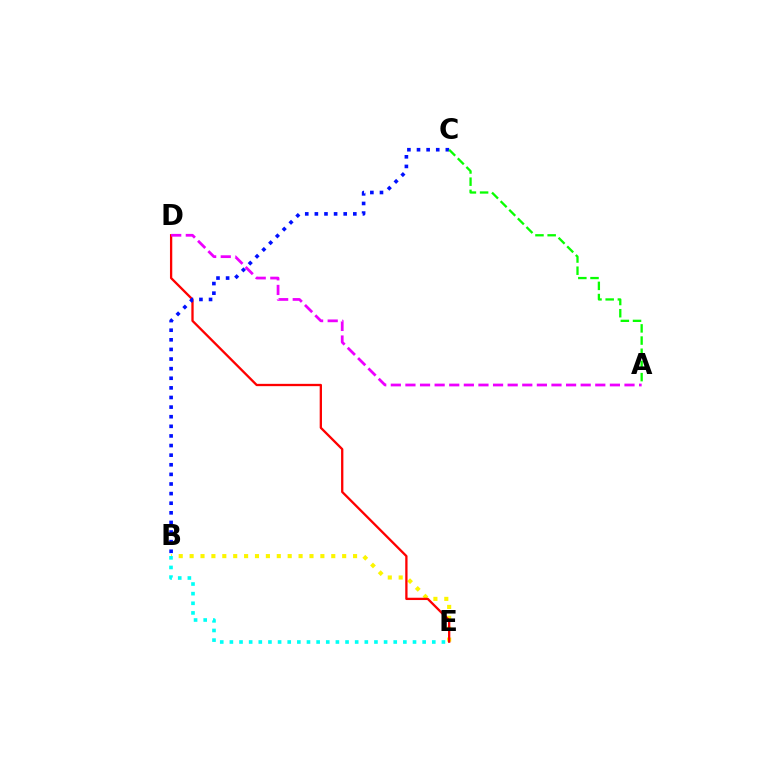{('B', 'E'): [{'color': '#fcf500', 'line_style': 'dotted', 'thickness': 2.96}, {'color': '#00fff6', 'line_style': 'dotted', 'thickness': 2.62}], ('D', 'E'): [{'color': '#ff0000', 'line_style': 'solid', 'thickness': 1.66}], ('A', 'D'): [{'color': '#ee00ff', 'line_style': 'dashed', 'thickness': 1.98}], ('B', 'C'): [{'color': '#0010ff', 'line_style': 'dotted', 'thickness': 2.61}], ('A', 'C'): [{'color': '#08ff00', 'line_style': 'dashed', 'thickness': 1.66}]}